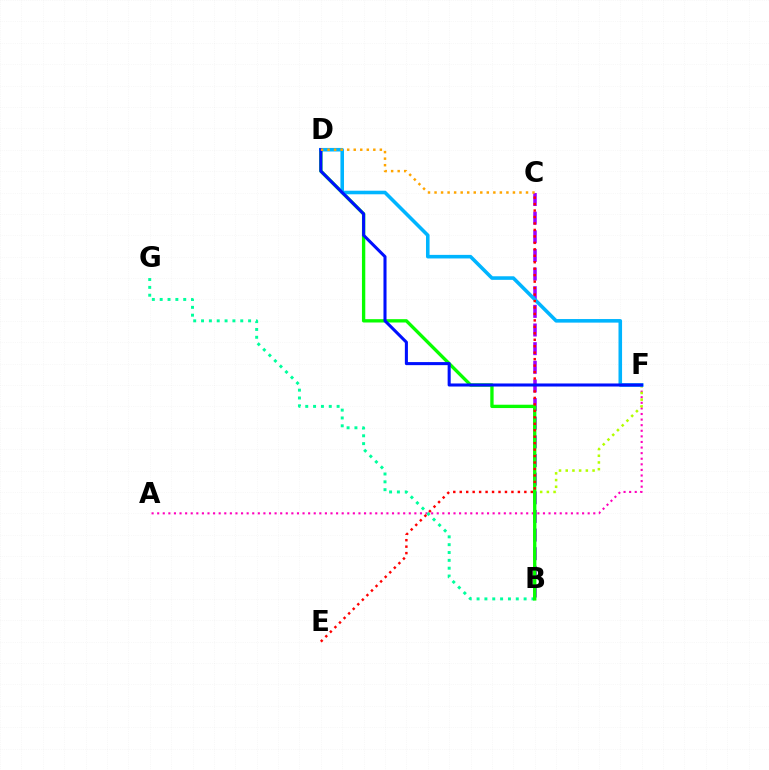{('A', 'F'): [{'color': '#ff00bd', 'line_style': 'dotted', 'thickness': 1.52}], ('B', 'C'): [{'color': '#9b00ff', 'line_style': 'dashed', 'thickness': 2.53}], ('B', 'G'): [{'color': '#00ff9d', 'line_style': 'dotted', 'thickness': 2.13}], ('B', 'F'): [{'color': '#b3ff00', 'line_style': 'dotted', 'thickness': 1.82}], ('B', 'D'): [{'color': '#08ff00', 'line_style': 'solid', 'thickness': 2.4}], ('D', 'F'): [{'color': '#00b5ff', 'line_style': 'solid', 'thickness': 2.57}, {'color': '#0010ff', 'line_style': 'solid', 'thickness': 2.2}], ('C', 'E'): [{'color': '#ff0000', 'line_style': 'dotted', 'thickness': 1.76}], ('C', 'D'): [{'color': '#ffa500', 'line_style': 'dotted', 'thickness': 1.78}]}